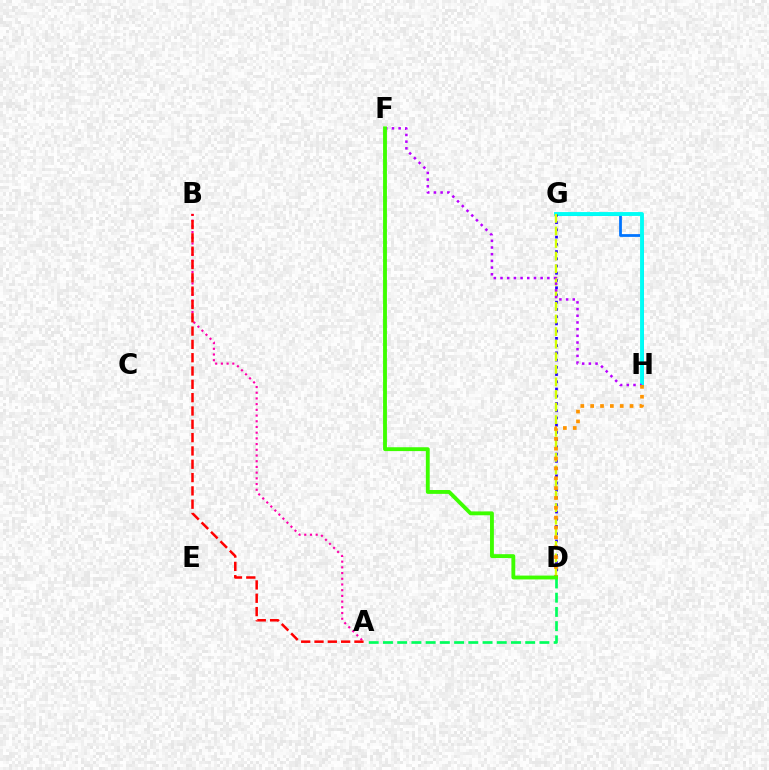{('G', 'H'): [{'color': '#0074ff', 'line_style': 'solid', 'thickness': 2.0}, {'color': '#00fff6', 'line_style': 'solid', 'thickness': 2.79}], ('A', 'D'): [{'color': '#00ff5c', 'line_style': 'dashed', 'thickness': 1.93}], ('D', 'G'): [{'color': '#2500ff', 'line_style': 'dotted', 'thickness': 1.97}, {'color': '#d1ff00', 'line_style': 'dashed', 'thickness': 1.71}], ('F', 'H'): [{'color': '#b900ff', 'line_style': 'dotted', 'thickness': 1.82}], ('A', 'B'): [{'color': '#ff00ac', 'line_style': 'dotted', 'thickness': 1.55}, {'color': '#ff0000', 'line_style': 'dashed', 'thickness': 1.81}], ('D', 'H'): [{'color': '#ff9400', 'line_style': 'dotted', 'thickness': 2.68}], ('D', 'F'): [{'color': '#3dff00', 'line_style': 'solid', 'thickness': 2.77}]}